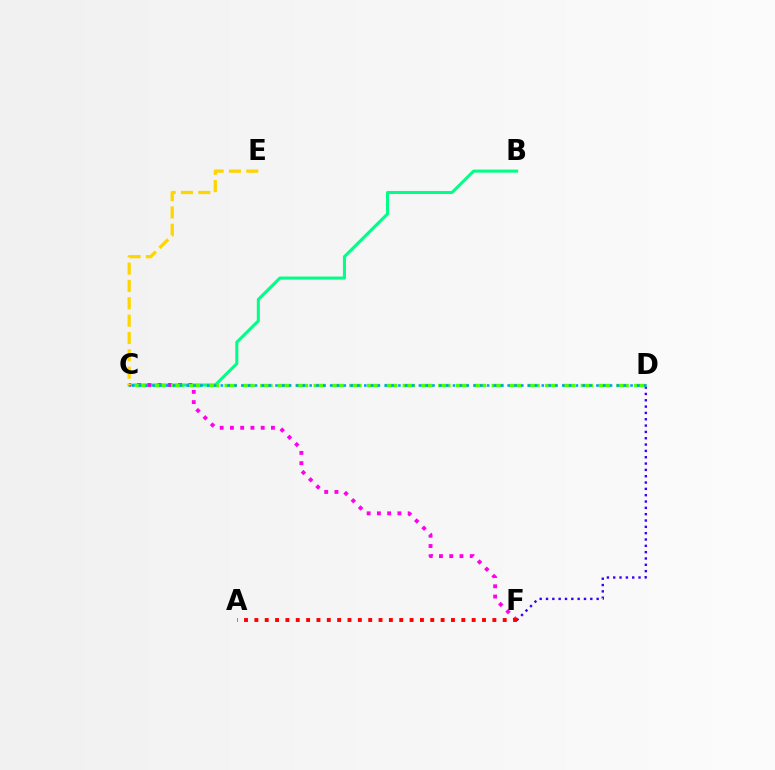{('B', 'C'): [{'color': '#00ff86', 'line_style': 'solid', 'thickness': 2.19}], ('D', 'F'): [{'color': '#3700ff', 'line_style': 'dotted', 'thickness': 1.72}], ('C', 'F'): [{'color': '#ff00ed', 'line_style': 'dotted', 'thickness': 2.79}], ('C', 'D'): [{'color': '#4fff00', 'line_style': 'dashed', 'thickness': 2.42}, {'color': '#009eff', 'line_style': 'dotted', 'thickness': 1.86}], ('A', 'F'): [{'color': '#ff0000', 'line_style': 'dotted', 'thickness': 2.81}], ('C', 'E'): [{'color': '#ffd500', 'line_style': 'dashed', 'thickness': 2.36}]}